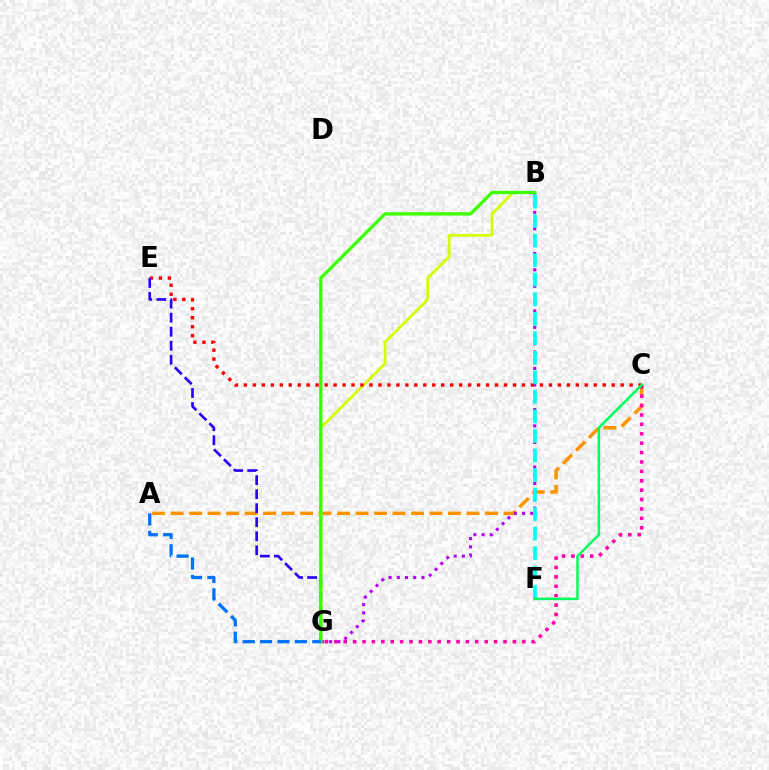{('A', 'C'): [{'color': '#ff9400', 'line_style': 'dashed', 'thickness': 2.51}], ('C', 'G'): [{'color': '#ff00ac', 'line_style': 'dotted', 'thickness': 2.55}], ('B', 'G'): [{'color': '#d1ff00', 'line_style': 'solid', 'thickness': 1.97}, {'color': '#b900ff', 'line_style': 'dotted', 'thickness': 2.23}, {'color': '#3dff00', 'line_style': 'solid', 'thickness': 2.41}], ('C', 'E'): [{'color': '#ff0000', 'line_style': 'dotted', 'thickness': 2.44}], ('E', 'G'): [{'color': '#2500ff', 'line_style': 'dashed', 'thickness': 1.91}], ('B', 'F'): [{'color': '#00fff6', 'line_style': 'dashed', 'thickness': 2.65}], ('C', 'F'): [{'color': '#00ff5c', 'line_style': 'solid', 'thickness': 1.83}], ('A', 'G'): [{'color': '#0074ff', 'line_style': 'dashed', 'thickness': 2.36}]}